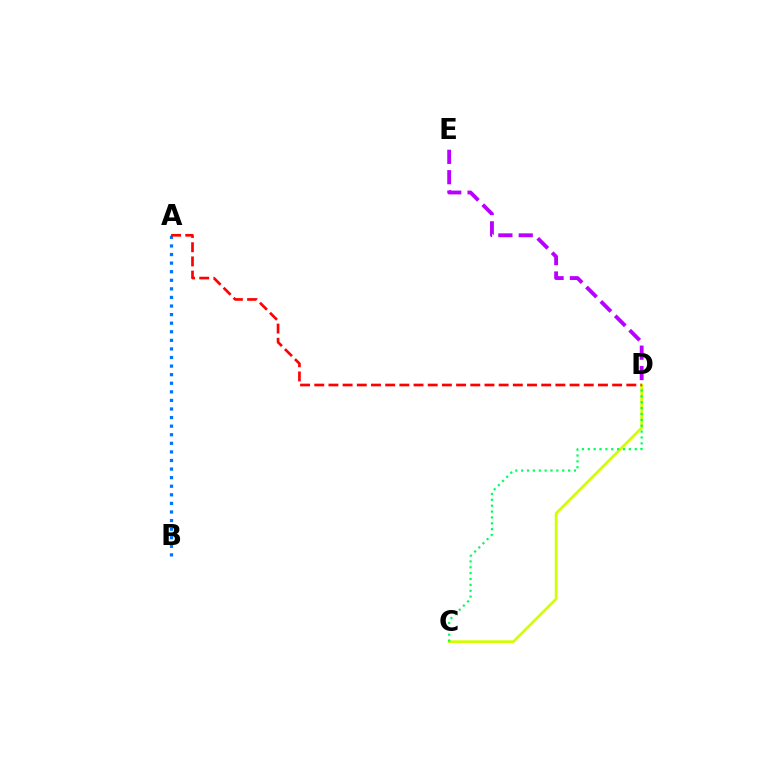{('C', 'D'): [{'color': '#d1ff00', 'line_style': 'solid', 'thickness': 1.95}, {'color': '#00ff5c', 'line_style': 'dotted', 'thickness': 1.59}], ('D', 'E'): [{'color': '#b900ff', 'line_style': 'dashed', 'thickness': 2.77}], ('A', 'B'): [{'color': '#0074ff', 'line_style': 'dotted', 'thickness': 2.33}], ('A', 'D'): [{'color': '#ff0000', 'line_style': 'dashed', 'thickness': 1.93}]}